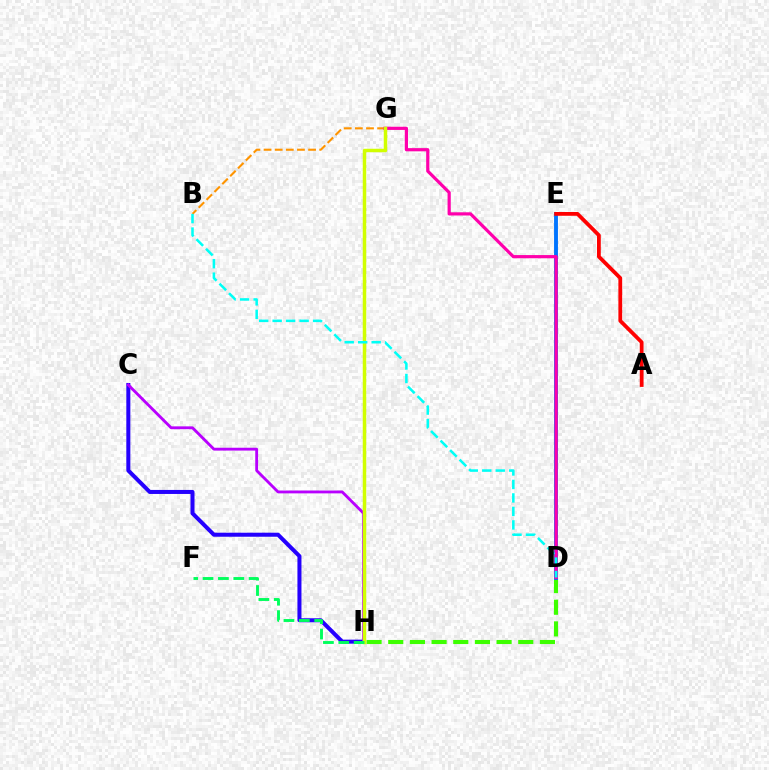{('D', 'H'): [{'color': '#3dff00', 'line_style': 'dashed', 'thickness': 2.94}], ('B', 'G'): [{'color': '#ff9400', 'line_style': 'dashed', 'thickness': 1.51}], ('C', 'H'): [{'color': '#2500ff', 'line_style': 'solid', 'thickness': 2.9}, {'color': '#b900ff', 'line_style': 'solid', 'thickness': 2.05}], ('D', 'E'): [{'color': '#0074ff', 'line_style': 'solid', 'thickness': 2.79}], ('D', 'G'): [{'color': '#ff00ac', 'line_style': 'solid', 'thickness': 2.3}], ('G', 'H'): [{'color': '#d1ff00', 'line_style': 'solid', 'thickness': 2.5}], ('B', 'D'): [{'color': '#00fff6', 'line_style': 'dashed', 'thickness': 1.83}], ('A', 'E'): [{'color': '#ff0000', 'line_style': 'solid', 'thickness': 2.72}], ('F', 'H'): [{'color': '#00ff5c', 'line_style': 'dashed', 'thickness': 2.09}]}